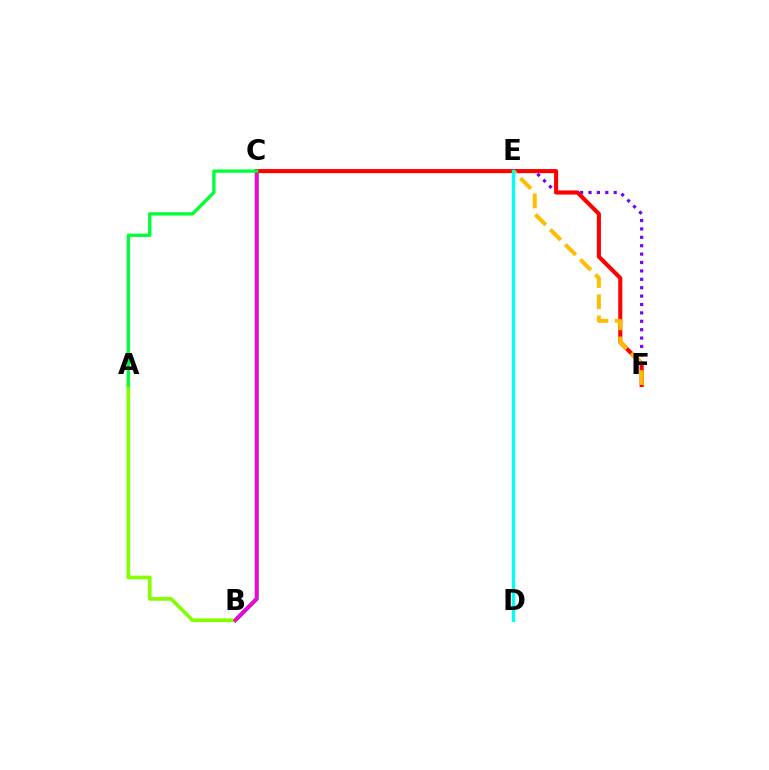{('B', 'C'): [{'color': '#004bff', 'line_style': 'solid', 'thickness': 2.79}, {'color': '#ff00cf', 'line_style': 'solid', 'thickness': 2.4}], ('A', 'B'): [{'color': '#84ff00', 'line_style': 'solid', 'thickness': 2.66}], ('E', 'F'): [{'color': '#7200ff', 'line_style': 'dotted', 'thickness': 2.28}, {'color': '#ffbd00', 'line_style': 'dashed', 'thickness': 2.88}], ('C', 'F'): [{'color': '#ff0000', 'line_style': 'solid', 'thickness': 2.94}], ('D', 'E'): [{'color': '#00fff6', 'line_style': 'solid', 'thickness': 2.4}], ('A', 'C'): [{'color': '#00ff39', 'line_style': 'solid', 'thickness': 2.4}]}